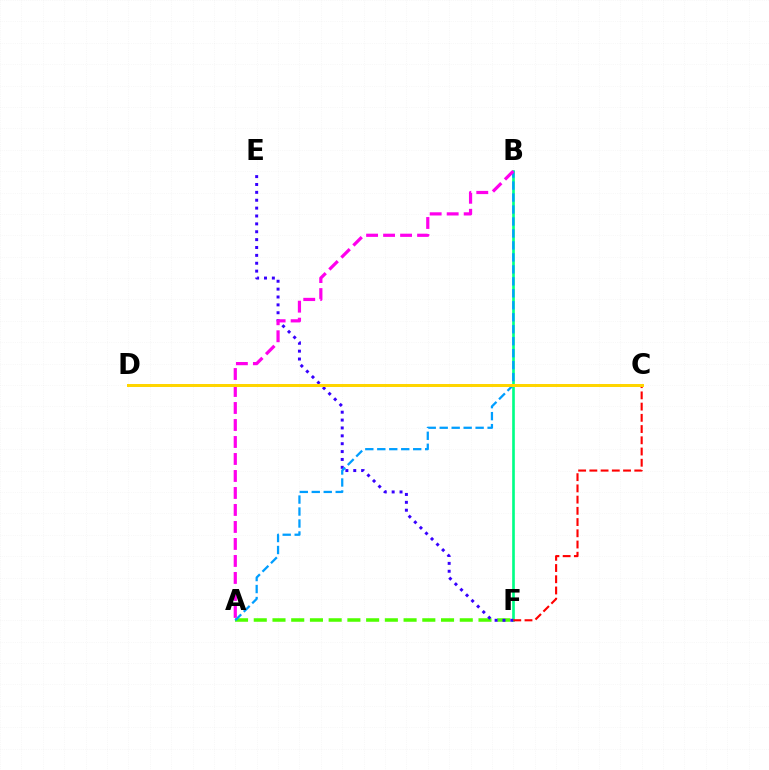{('B', 'F'): [{'color': '#00ff86', 'line_style': 'solid', 'thickness': 1.91}], ('A', 'F'): [{'color': '#4fff00', 'line_style': 'dashed', 'thickness': 2.54}], ('E', 'F'): [{'color': '#3700ff', 'line_style': 'dotted', 'thickness': 2.14}], ('A', 'B'): [{'color': '#009eff', 'line_style': 'dashed', 'thickness': 1.63}, {'color': '#ff00ed', 'line_style': 'dashed', 'thickness': 2.31}], ('C', 'F'): [{'color': '#ff0000', 'line_style': 'dashed', 'thickness': 1.53}], ('C', 'D'): [{'color': '#ffd500', 'line_style': 'solid', 'thickness': 2.15}]}